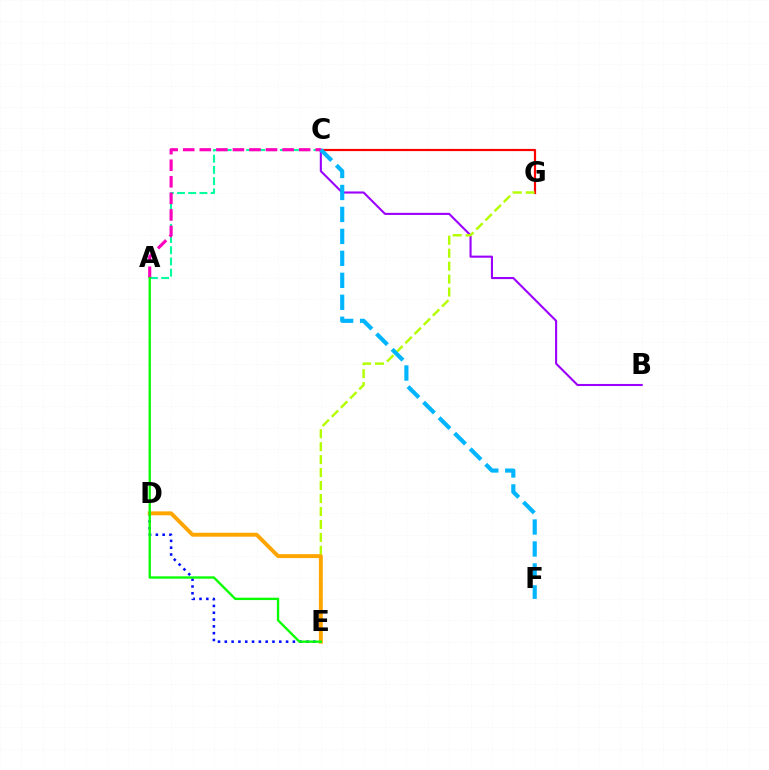{('A', 'C'): [{'color': '#00ff9d', 'line_style': 'dashed', 'thickness': 1.52}, {'color': '#ff00bd', 'line_style': 'dashed', 'thickness': 2.25}], ('C', 'G'): [{'color': '#ff0000', 'line_style': 'solid', 'thickness': 1.58}], ('B', 'C'): [{'color': '#9b00ff', 'line_style': 'solid', 'thickness': 1.51}], ('D', 'E'): [{'color': '#0010ff', 'line_style': 'dotted', 'thickness': 1.85}, {'color': '#ffa500', 'line_style': 'solid', 'thickness': 2.83}], ('E', 'G'): [{'color': '#b3ff00', 'line_style': 'dashed', 'thickness': 1.76}], ('C', 'F'): [{'color': '#00b5ff', 'line_style': 'dashed', 'thickness': 2.98}], ('A', 'E'): [{'color': '#08ff00', 'line_style': 'solid', 'thickness': 1.68}]}